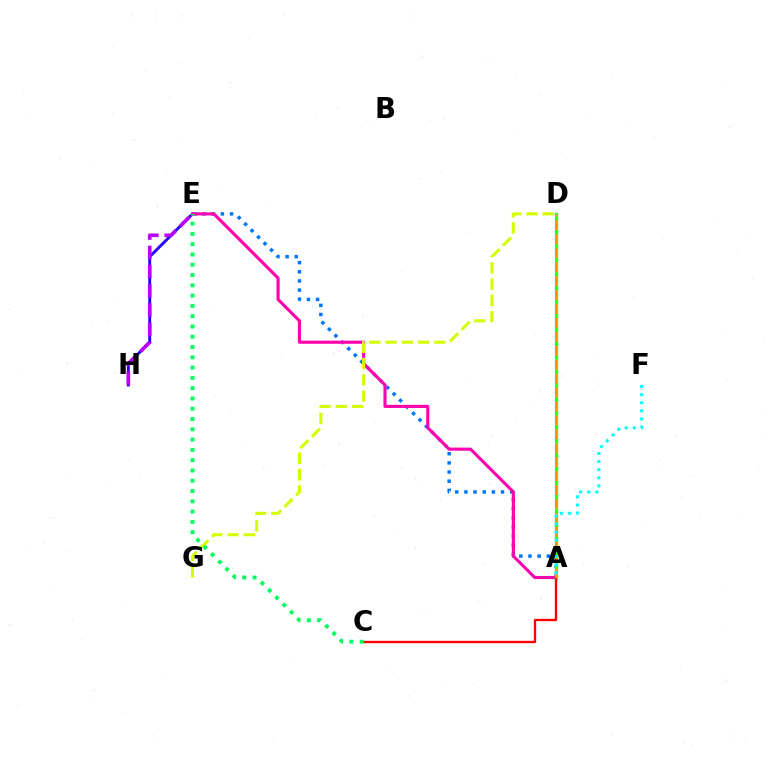{('E', 'H'): [{'color': '#2500ff', 'line_style': 'solid', 'thickness': 2.08}, {'color': '#b900ff', 'line_style': 'dashed', 'thickness': 2.62}], ('A', 'E'): [{'color': '#0074ff', 'line_style': 'dotted', 'thickness': 2.49}, {'color': '#ff00ac', 'line_style': 'solid', 'thickness': 2.24}], ('A', 'D'): [{'color': '#3dff00', 'line_style': 'solid', 'thickness': 2.38}, {'color': '#ff9400', 'line_style': 'dashed', 'thickness': 1.89}], ('D', 'G'): [{'color': '#d1ff00', 'line_style': 'dashed', 'thickness': 2.21}], ('A', 'C'): [{'color': '#ff0000', 'line_style': 'solid', 'thickness': 1.68}], ('A', 'F'): [{'color': '#00fff6', 'line_style': 'dotted', 'thickness': 2.2}], ('C', 'E'): [{'color': '#00ff5c', 'line_style': 'dotted', 'thickness': 2.79}]}